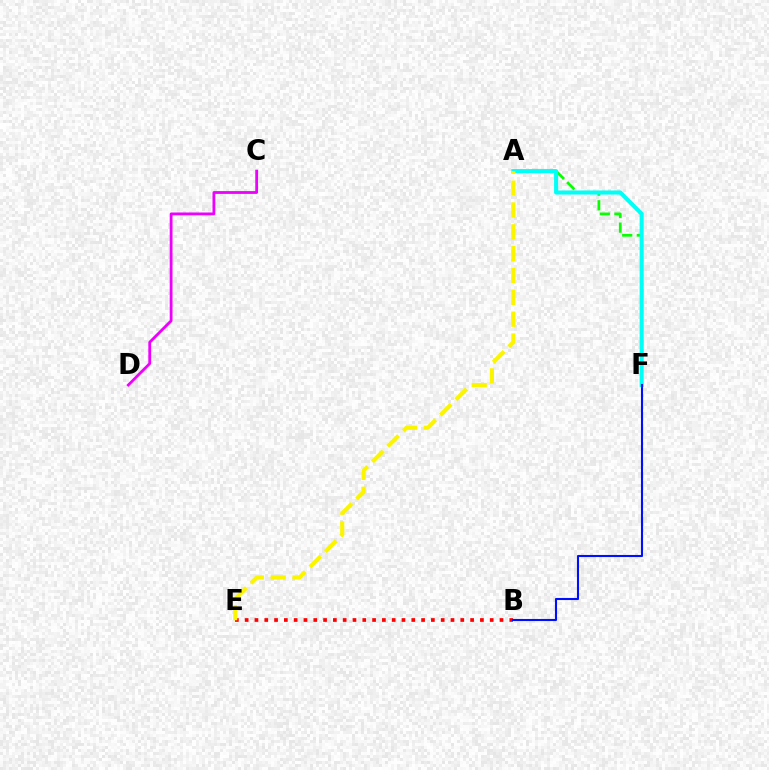{('A', 'F'): [{'color': '#08ff00', 'line_style': 'dashed', 'thickness': 1.98}, {'color': '#00fff6', 'line_style': 'solid', 'thickness': 2.92}], ('B', 'E'): [{'color': '#ff0000', 'line_style': 'dotted', 'thickness': 2.66}], ('C', 'D'): [{'color': '#ee00ff', 'line_style': 'solid', 'thickness': 2.01}], ('A', 'E'): [{'color': '#fcf500', 'line_style': 'dashed', 'thickness': 2.97}], ('B', 'F'): [{'color': '#0010ff', 'line_style': 'solid', 'thickness': 1.51}]}